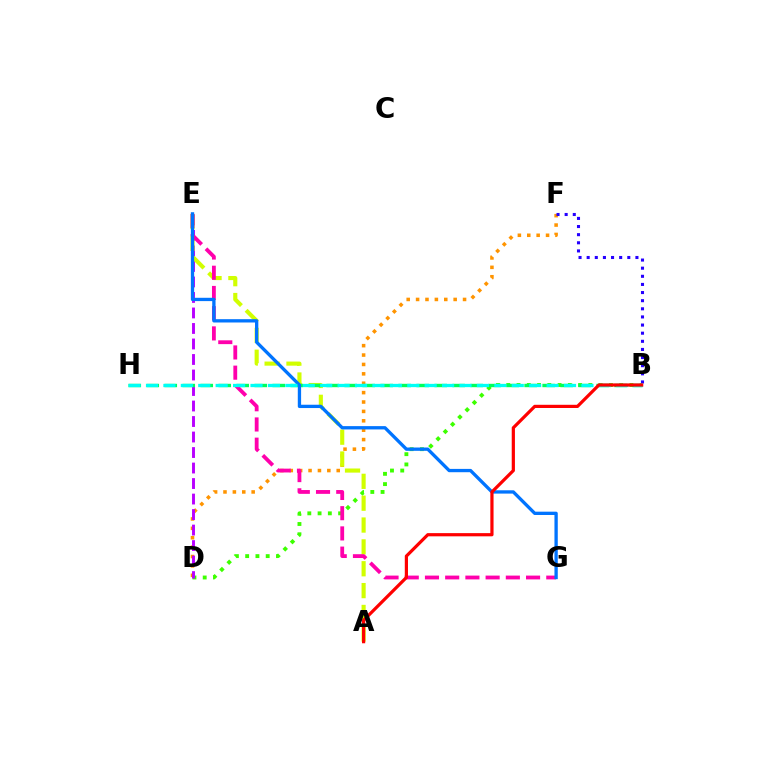{('B', 'D'): [{'color': '#3dff00', 'line_style': 'dotted', 'thickness': 2.79}], ('D', 'F'): [{'color': '#ff9400', 'line_style': 'dotted', 'thickness': 2.55}], ('D', 'E'): [{'color': '#b900ff', 'line_style': 'dashed', 'thickness': 2.11}], ('A', 'E'): [{'color': '#d1ff00', 'line_style': 'dashed', 'thickness': 2.97}], ('B', 'F'): [{'color': '#2500ff', 'line_style': 'dotted', 'thickness': 2.21}], ('B', 'H'): [{'color': '#00ff5c', 'line_style': 'dashed', 'thickness': 2.44}, {'color': '#00fff6', 'line_style': 'dashed', 'thickness': 2.37}], ('E', 'G'): [{'color': '#ff00ac', 'line_style': 'dashed', 'thickness': 2.75}, {'color': '#0074ff', 'line_style': 'solid', 'thickness': 2.39}], ('A', 'B'): [{'color': '#ff0000', 'line_style': 'solid', 'thickness': 2.31}]}